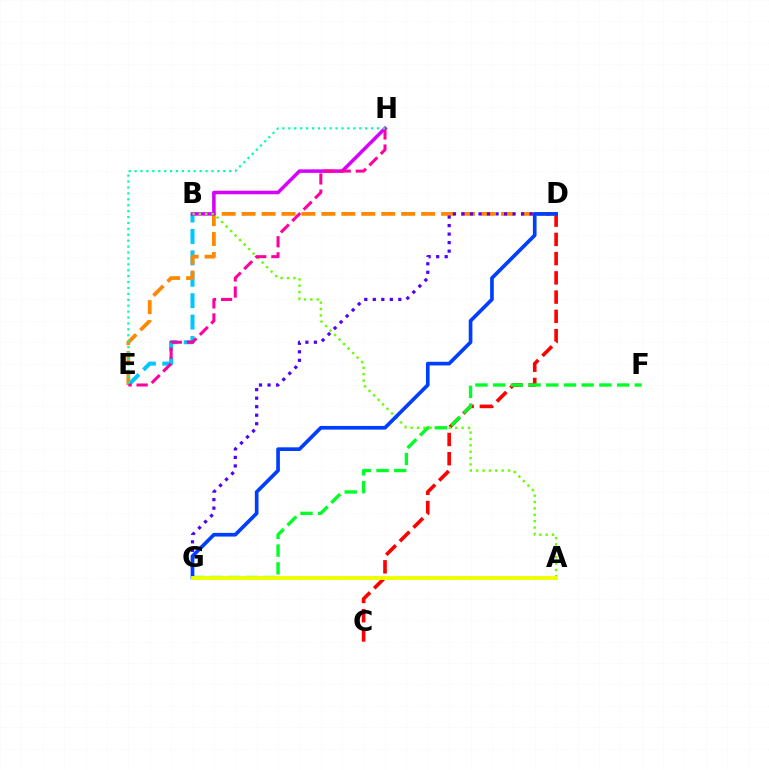{('B', 'E'): [{'color': '#00c7ff', 'line_style': 'dashed', 'thickness': 2.91}], ('C', 'D'): [{'color': '#ff0000', 'line_style': 'dashed', 'thickness': 2.61}], ('D', 'E'): [{'color': '#ff8800', 'line_style': 'dashed', 'thickness': 2.71}], ('B', 'H'): [{'color': '#d600ff', 'line_style': 'solid', 'thickness': 2.54}], ('D', 'G'): [{'color': '#4f00ff', 'line_style': 'dotted', 'thickness': 2.31}, {'color': '#003fff', 'line_style': 'solid', 'thickness': 2.65}], ('A', 'B'): [{'color': '#66ff00', 'line_style': 'dotted', 'thickness': 1.73}], ('F', 'G'): [{'color': '#00ff27', 'line_style': 'dashed', 'thickness': 2.41}], ('E', 'H'): [{'color': '#ff00a0', 'line_style': 'dashed', 'thickness': 2.19}, {'color': '#00ffaf', 'line_style': 'dotted', 'thickness': 1.61}], ('A', 'G'): [{'color': '#eeff00', 'line_style': 'solid', 'thickness': 2.78}]}